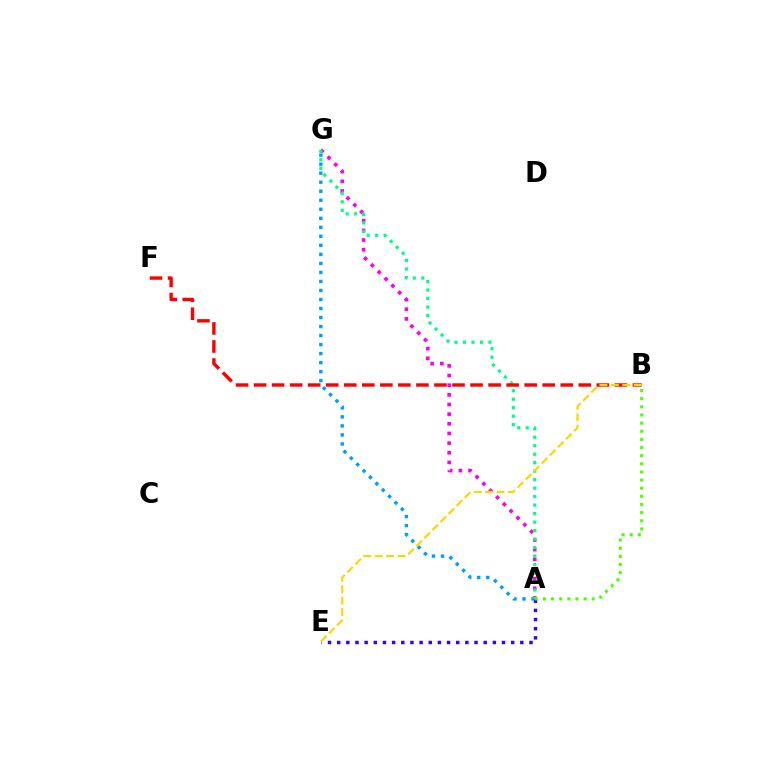{('A', 'G'): [{'color': '#009eff', 'line_style': 'dotted', 'thickness': 2.45}, {'color': '#ff00ed', 'line_style': 'dotted', 'thickness': 2.62}, {'color': '#00ff86', 'line_style': 'dotted', 'thickness': 2.31}], ('A', 'E'): [{'color': '#3700ff', 'line_style': 'dotted', 'thickness': 2.49}], ('B', 'F'): [{'color': '#ff0000', 'line_style': 'dashed', 'thickness': 2.45}], ('B', 'E'): [{'color': '#ffd500', 'line_style': 'dashed', 'thickness': 1.55}], ('A', 'B'): [{'color': '#4fff00', 'line_style': 'dotted', 'thickness': 2.21}]}